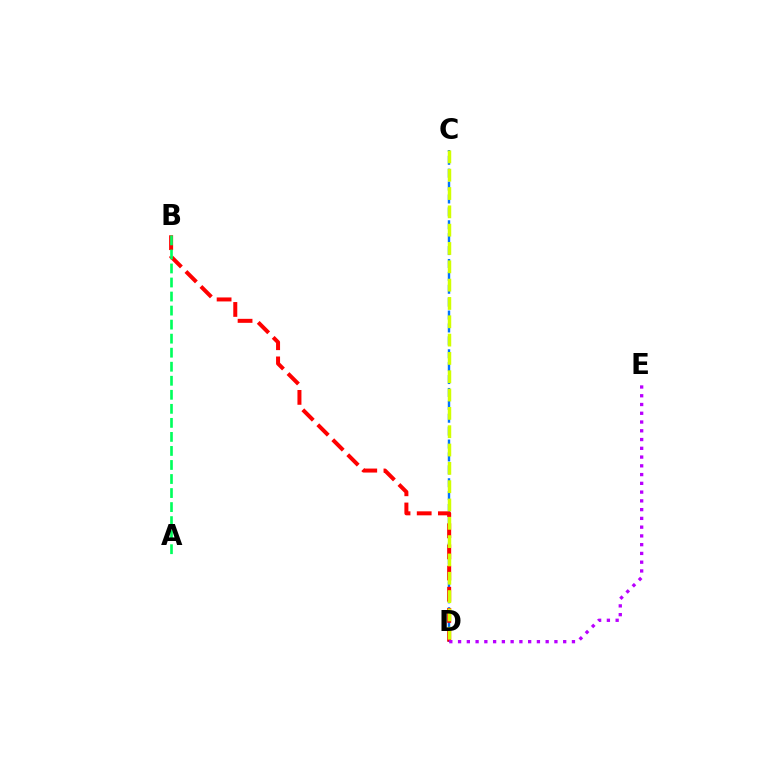{('C', 'D'): [{'color': '#0074ff', 'line_style': 'dashed', 'thickness': 1.75}, {'color': '#d1ff00', 'line_style': 'dashed', 'thickness': 2.49}], ('B', 'D'): [{'color': '#ff0000', 'line_style': 'dashed', 'thickness': 2.88}], ('A', 'B'): [{'color': '#00ff5c', 'line_style': 'dashed', 'thickness': 1.91}], ('D', 'E'): [{'color': '#b900ff', 'line_style': 'dotted', 'thickness': 2.38}]}